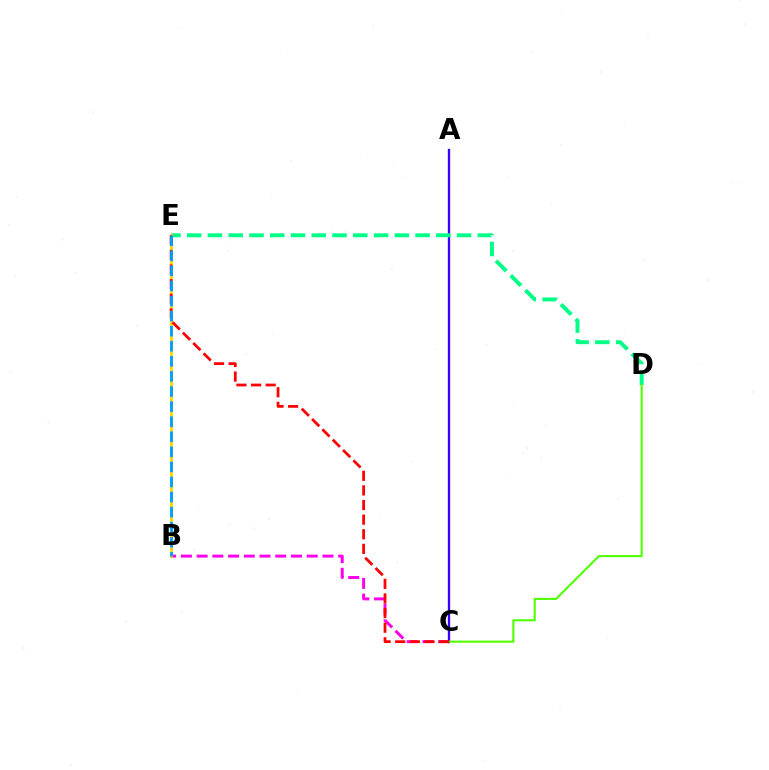{('B', 'C'): [{'color': '#ff00ed', 'line_style': 'dashed', 'thickness': 2.14}], ('A', 'C'): [{'color': '#3700ff', 'line_style': 'solid', 'thickness': 1.68}], ('D', 'E'): [{'color': '#00ff86', 'line_style': 'dashed', 'thickness': 2.82}], ('B', 'E'): [{'color': '#ffd500', 'line_style': 'solid', 'thickness': 2.02}, {'color': '#009eff', 'line_style': 'dashed', 'thickness': 2.05}], ('C', 'D'): [{'color': '#4fff00', 'line_style': 'solid', 'thickness': 1.51}], ('C', 'E'): [{'color': '#ff0000', 'line_style': 'dashed', 'thickness': 1.99}]}